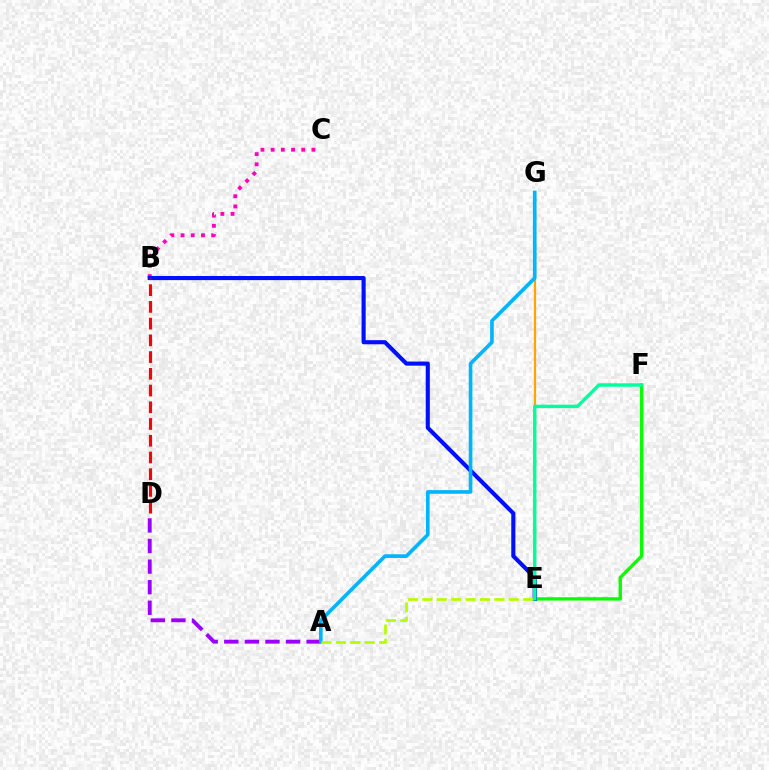{('B', 'C'): [{'color': '#ff00bd', 'line_style': 'dotted', 'thickness': 2.77}], ('E', 'G'): [{'color': '#ffa500', 'line_style': 'solid', 'thickness': 1.6}], ('E', 'F'): [{'color': '#08ff00', 'line_style': 'solid', 'thickness': 2.39}, {'color': '#00ff9d', 'line_style': 'solid', 'thickness': 2.45}], ('B', 'E'): [{'color': '#0010ff', 'line_style': 'solid', 'thickness': 2.96}], ('A', 'D'): [{'color': '#9b00ff', 'line_style': 'dashed', 'thickness': 2.8}], ('A', 'G'): [{'color': '#00b5ff', 'line_style': 'solid', 'thickness': 2.63}], ('A', 'E'): [{'color': '#b3ff00', 'line_style': 'dashed', 'thickness': 1.96}], ('B', 'D'): [{'color': '#ff0000', 'line_style': 'dashed', 'thickness': 2.27}]}